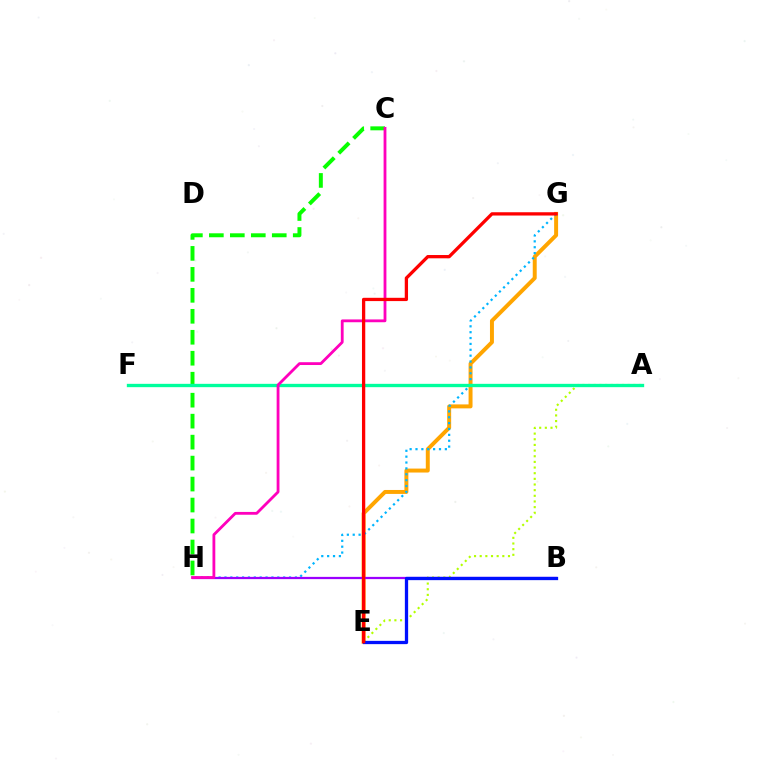{('E', 'G'): [{'color': '#ffa500', 'line_style': 'solid', 'thickness': 2.85}, {'color': '#ff0000', 'line_style': 'solid', 'thickness': 2.37}], ('G', 'H'): [{'color': '#00b5ff', 'line_style': 'dotted', 'thickness': 1.59}], ('B', 'H'): [{'color': '#9b00ff', 'line_style': 'solid', 'thickness': 1.62}], ('A', 'E'): [{'color': '#b3ff00', 'line_style': 'dotted', 'thickness': 1.54}], ('B', 'E'): [{'color': '#0010ff', 'line_style': 'solid', 'thickness': 2.36}], ('C', 'H'): [{'color': '#08ff00', 'line_style': 'dashed', 'thickness': 2.85}, {'color': '#ff00bd', 'line_style': 'solid', 'thickness': 2.02}], ('A', 'F'): [{'color': '#00ff9d', 'line_style': 'solid', 'thickness': 2.4}]}